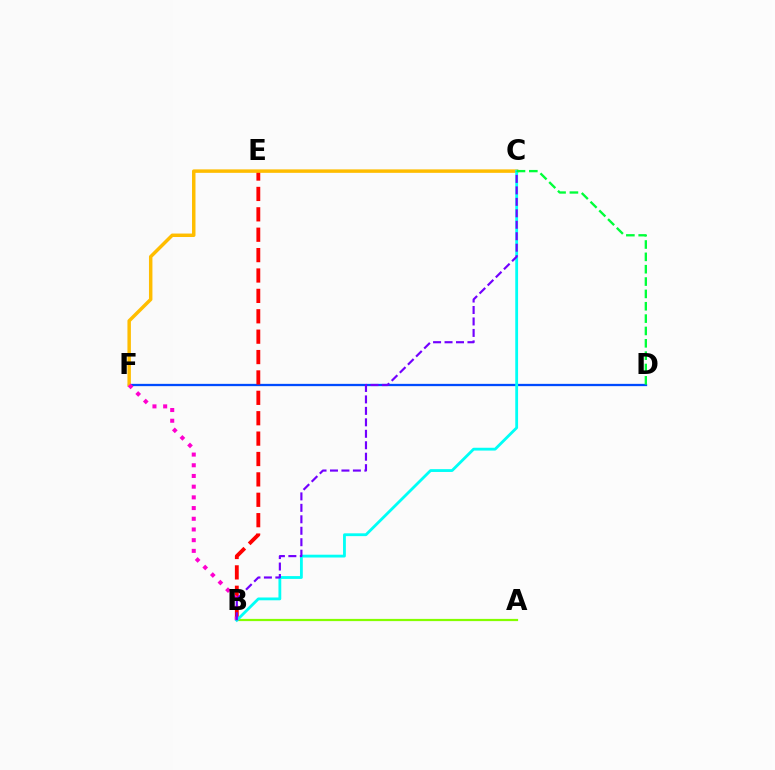{('D', 'F'): [{'color': '#004bff', 'line_style': 'solid', 'thickness': 1.65}], ('A', 'B'): [{'color': '#84ff00', 'line_style': 'solid', 'thickness': 1.6}], ('B', 'E'): [{'color': '#ff0000', 'line_style': 'dashed', 'thickness': 2.77}], ('C', 'F'): [{'color': '#ffbd00', 'line_style': 'solid', 'thickness': 2.49}], ('B', 'F'): [{'color': '#ff00cf', 'line_style': 'dotted', 'thickness': 2.91}], ('B', 'C'): [{'color': '#00fff6', 'line_style': 'solid', 'thickness': 2.02}, {'color': '#7200ff', 'line_style': 'dashed', 'thickness': 1.56}], ('C', 'D'): [{'color': '#00ff39', 'line_style': 'dashed', 'thickness': 1.68}]}